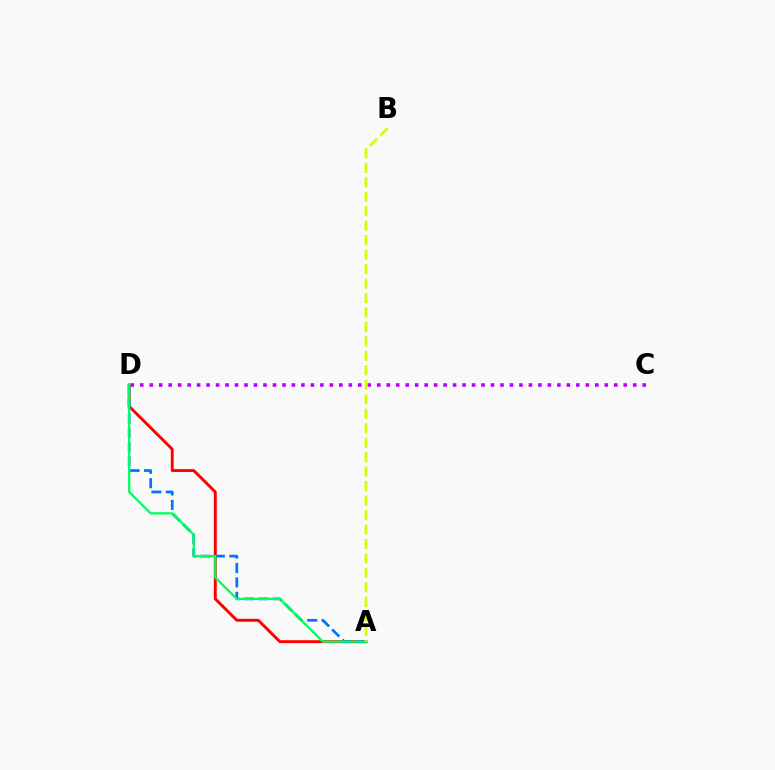{('C', 'D'): [{'color': '#b900ff', 'line_style': 'dotted', 'thickness': 2.58}], ('A', 'D'): [{'color': '#ff0000', 'line_style': 'solid', 'thickness': 2.09}, {'color': '#0074ff', 'line_style': 'dashed', 'thickness': 1.95}, {'color': '#00ff5c', 'line_style': 'solid', 'thickness': 1.64}], ('A', 'B'): [{'color': '#d1ff00', 'line_style': 'dashed', 'thickness': 1.97}]}